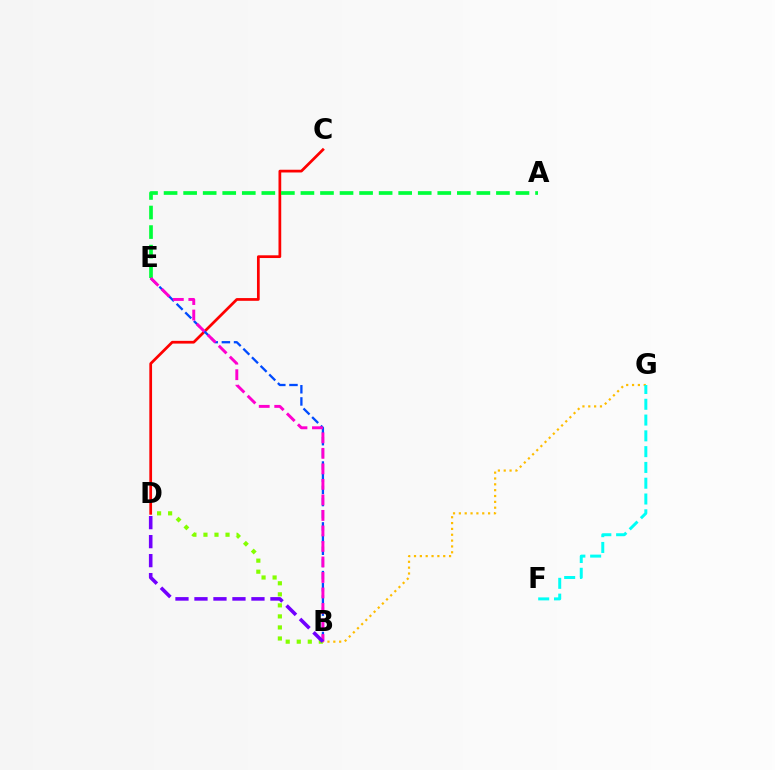{('B', 'G'): [{'color': '#ffbd00', 'line_style': 'dotted', 'thickness': 1.59}], ('C', 'D'): [{'color': '#ff0000', 'line_style': 'solid', 'thickness': 1.97}], ('F', 'G'): [{'color': '#00fff6', 'line_style': 'dashed', 'thickness': 2.14}], ('B', 'E'): [{'color': '#004bff', 'line_style': 'dashed', 'thickness': 1.65}, {'color': '#ff00cf', 'line_style': 'dashed', 'thickness': 2.11}], ('A', 'E'): [{'color': '#00ff39', 'line_style': 'dashed', 'thickness': 2.66}], ('B', 'D'): [{'color': '#84ff00', 'line_style': 'dotted', 'thickness': 3.0}, {'color': '#7200ff', 'line_style': 'dashed', 'thickness': 2.58}]}